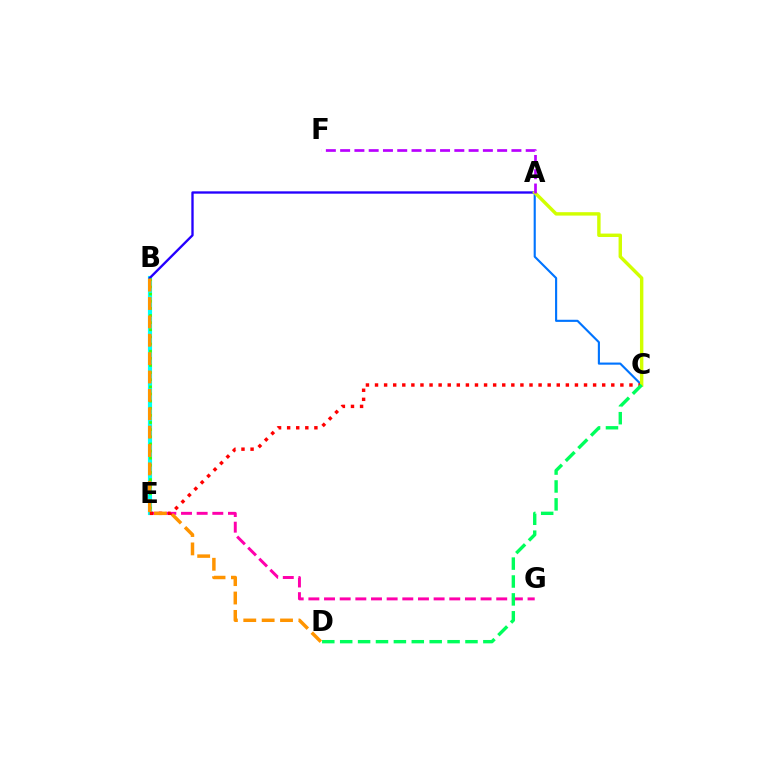{('E', 'G'): [{'color': '#ff00ac', 'line_style': 'dashed', 'thickness': 2.13}], ('B', 'E'): [{'color': '#00fff6', 'line_style': 'solid', 'thickness': 2.99}, {'color': '#3dff00', 'line_style': 'dotted', 'thickness': 1.94}], ('A', 'C'): [{'color': '#0074ff', 'line_style': 'solid', 'thickness': 1.53}, {'color': '#d1ff00', 'line_style': 'solid', 'thickness': 2.46}], ('A', 'B'): [{'color': '#2500ff', 'line_style': 'solid', 'thickness': 1.69}], ('C', 'E'): [{'color': '#ff0000', 'line_style': 'dotted', 'thickness': 2.47}], ('C', 'D'): [{'color': '#00ff5c', 'line_style': 'dashed', 'thickness': 2.43}], ('A', 'F'): [{'color': '#b900ff', 'line_style': 'dashed', 'thickness': 1.94}], ('B', 'D'): [{'color': '#ff9400', 'line_style': 'dashed', 'thickness': 2.5}]}